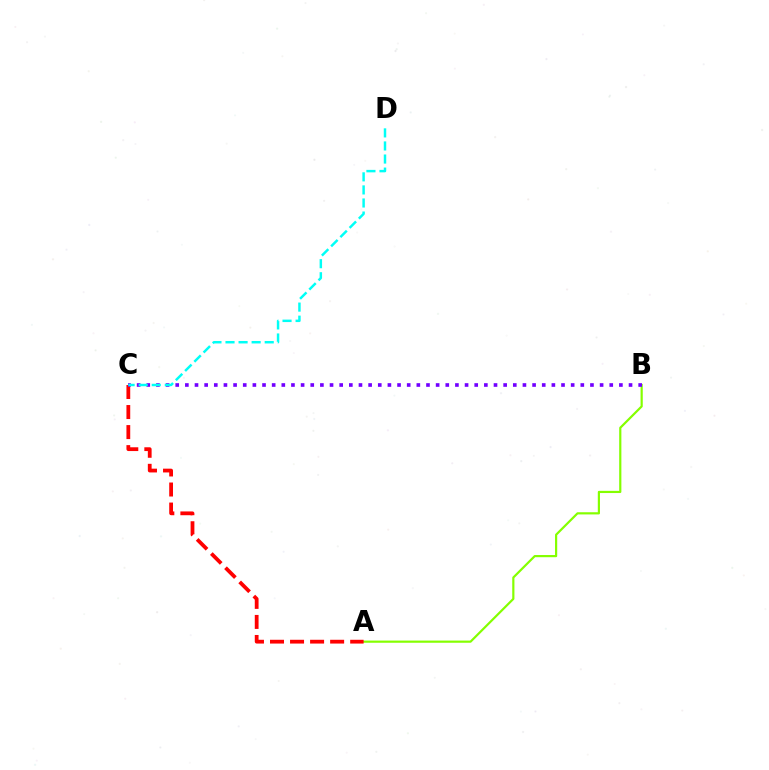{('A', 'B'): [{'color': '#84ff00', 'line_style': 'solid', 'thickness': 1.58}], ('A', 'C'): [{'color': '#ff0000', 'line_style': 'dashed', 'thickness': 2.72}], ('B', 'C'): [{'color': '#7200ff', 'line_style': 'dotted', 'thickness': 2.62}], ('C', 'D'): [{'color': '#00fff6', 'line_style': 'dashed', 'thickness': 1.78}]}